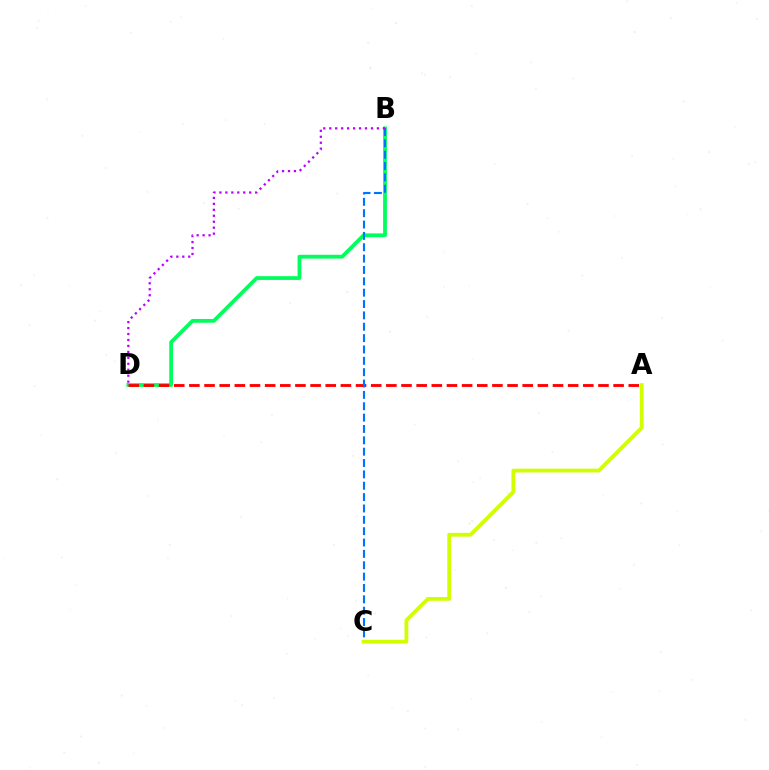{('B', 'D'): [{'color': '#00ff5c', 'line_style': 'solid', 'thickness': 2.72}, {'color': '#b900ff', 'line_style': 'dotted', 'thickness': 1.62}], ('A', 'D'): [{'color': '#ff0000', 'line_style': 'dashed', 'thickness': 2.06}], ('B', 'C'): [{'color': '#0074ff', 'line_style': 'dashed', 'thickness': 1.54}], ('A', 'C'): [{'color': '#d1ff00', 'line_style': 'solid', 'thickness': 2.72}]}